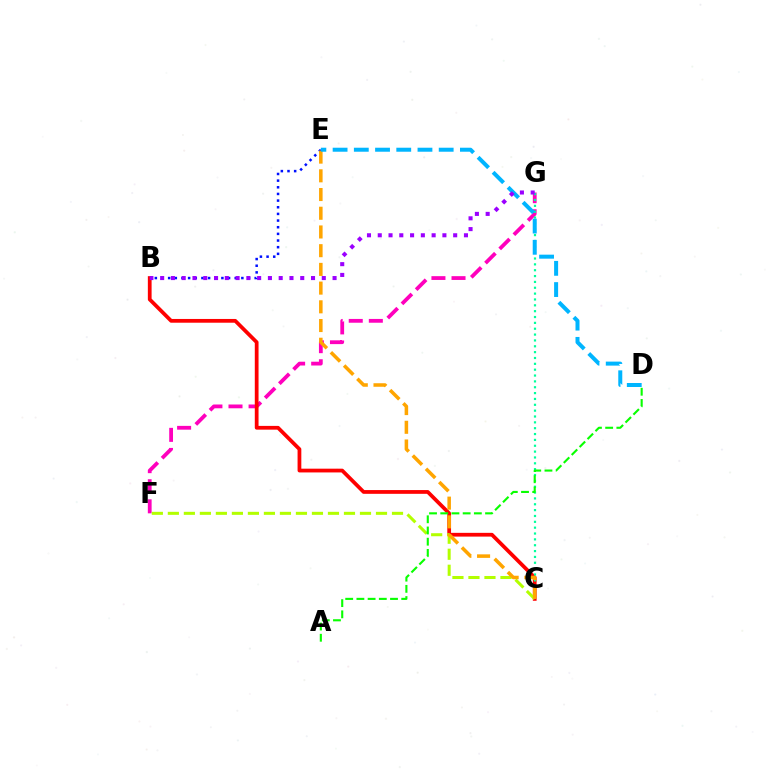{('F', 'G'): [{'color': '#ff00bd', 'line_style': 'dashed', 'thickness': 2.73}], ('B', 'E'): [{'color': '#0010ff', 'line_style': 'dotted', 'thickness': 1.81}], ('B', 'C'): [{'color': '#ff0000', 'line_style': 'solid', 'thickness': 2.7}], ('C', 'G'): [{'color': '#00ff9d', 'line_style': 'dotted', 'thickness': 1.59}], ('C', 'F'): [{'color': '#b3ff00', 'line_style': 'dashed', 'thickness': 2.18}], ('C', 'E'): [{'color': '#ffa500', 'line_style': 'dashed', 'thickness': 2.54}], ('D', 'E'): [{'color': '#00b5ff', 'line_style': 'dashed', 'thickness': 2.88}], ('B', 'G'): [{'color': '#9b00ff', 'line_style': 'dotted', 'thickness': 2.93}], ('A', 'D'): [{'color': '#08ff00', 'line_style': 'dashed', 'thickness': 1.52}]}